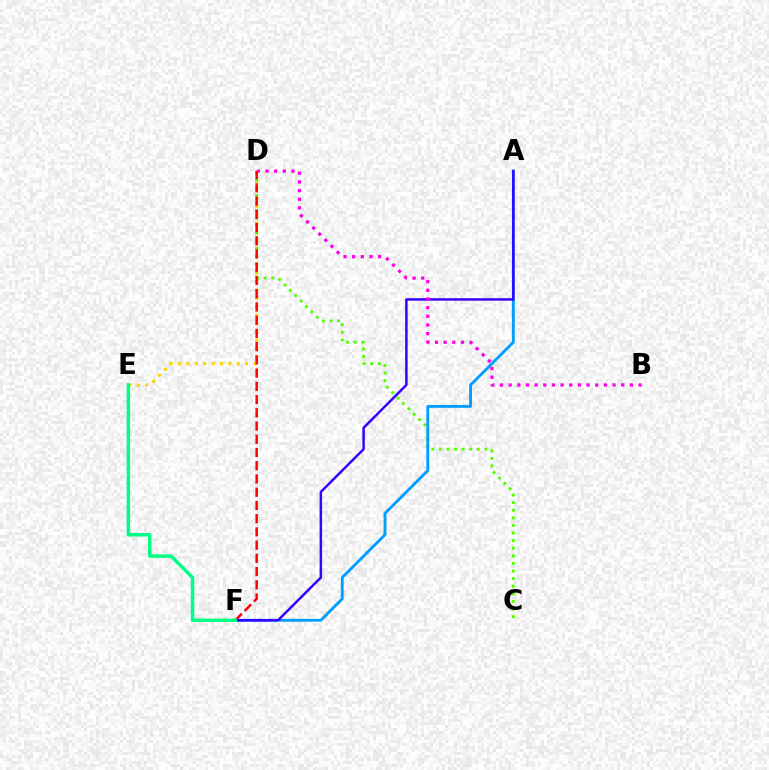{('D', 'E'): [{'color': '#ffd500', 'line_style': 'dotted', 'thickness': 2.27}], ('C', 'D'): [{'color': '#4fff00', 'line_style': 'dotted', 'thickness': 2.06}], ('A', 'F'): [{'color': '#009eff', 'line_style': 'solid', 'thickness': 2.05}, {'color': '#3700ff', 'line_style': 'solid', 'thickness': 1.79}], ('B', 'D'): [{'color': '#ff00ed', 'line_style': 'dotted', 'thickness': 2.35}], ('D', 'F'): [{'color': '#ff0000', 'line_style': 'dashed', 'thickness': 1.8}], ('E', 'F'): [{'color': '#00ff86', 'line_style': 'solid', 'thickness': 2.49}]}